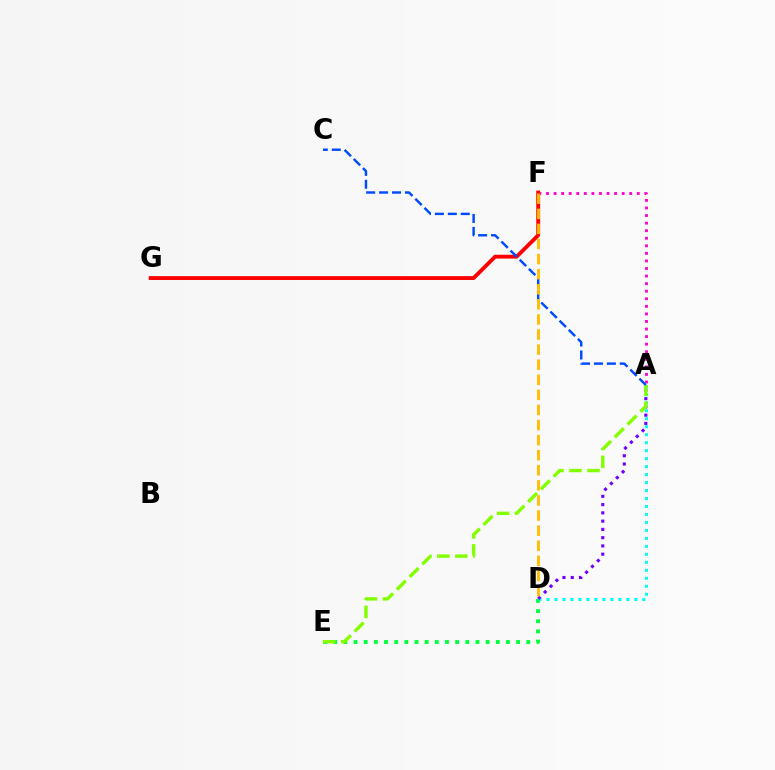{('D', 'E'): [{'color': '#00ff39', 'line_style': 'dotted', 'thickness': 2.76}], ('A', 'F'): [{'color': '#ff00cf', 'line_style': 'dotted', 'thickness': 2.06}], ('F', 'G'): [{'color': '#ff0000', 'line_style': 'solid', 'thickness': 2.77}], ('A', 'D'): [{'color': '#00fff6', 'line_style': 'dotted', 'thickness': 2.17}, {'color': '#7200ff', 'line_style': 'dotted', 'thickness': 2.24}], ('A', 'E'): [{'color': '#84ff00', 'line_style': 'dashed', 'thickness': 2.44}], ('A', 'C'): [{'color': '#004bff', 'line_style': 'dashed', 'thickness': 1.76}], ('D', 'F'): [{'color': '#ffbd00', 'line_style': 'dashed', 'thickness': 2.05}]}